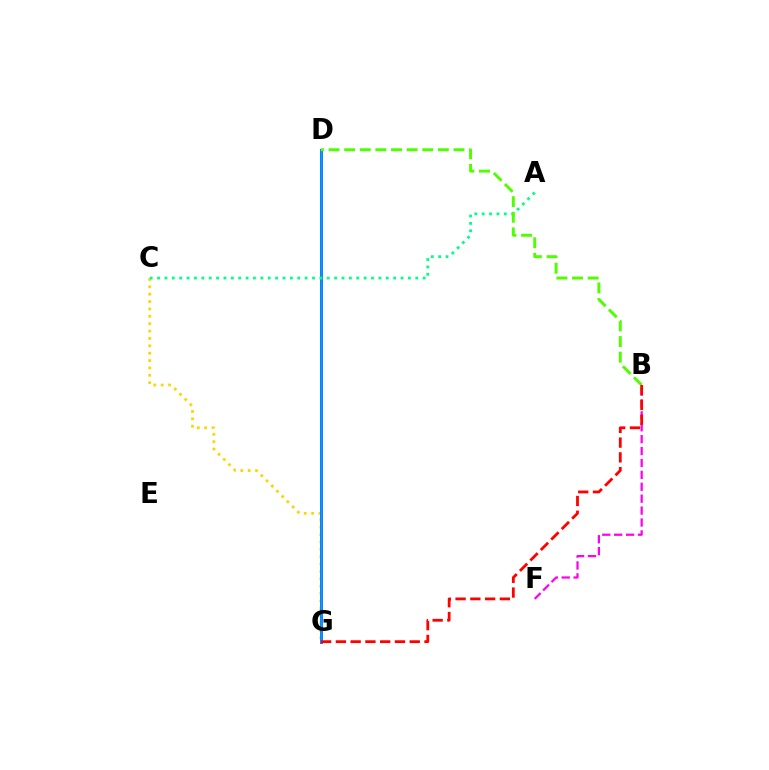{('C', 'G'): [{'color': '#ffd500', 'line_style': 'dotted', 'thickness': 2.0}], ('D', 'G'): [{'color': '#3700ff', 'line_style': 'solid', 'thickness': 2.0}, {'color': '#009eff', 'line_style': 'solid', 'thickness': 1.81}], ('B', 'F'): [{'color': '#ff00ed', 'line_style': 'dashed', 'thickness': 1.62}], ('A', 'C'): [{'color': '#00ff86', 'line_style': 'dotted', 'thickness': 2.0}], ('B', 'D'): [{'color': '#4fff00', 'line_style': 'dashed', 'thickness': 2.12}], ('B', 'G'): [{'color': '#ff0000', 'line_style': 'dashed', 'thickness': 2.01}]}